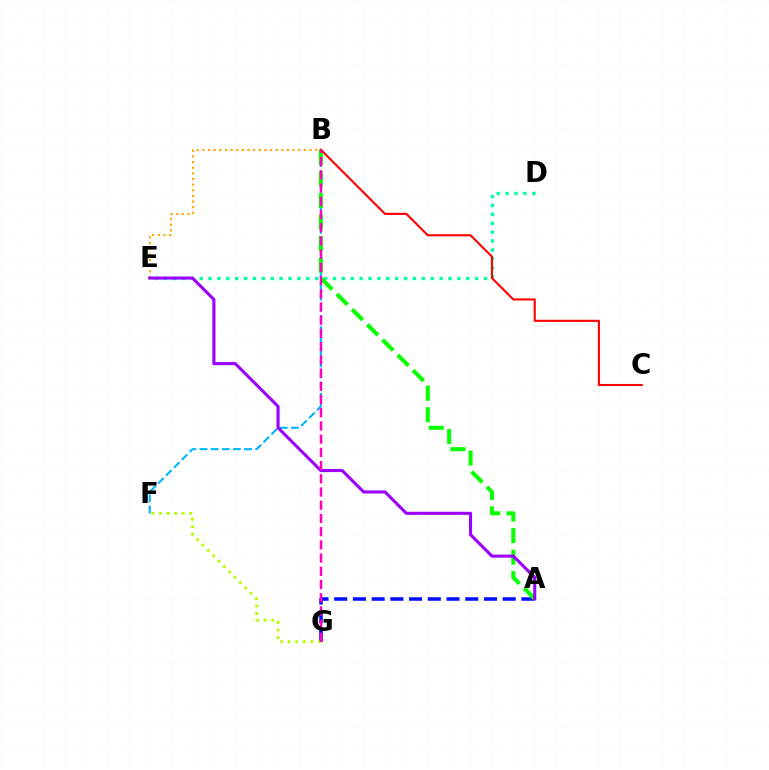{('B', 'E'): [{'color': '#ffa500', 'line_style': 'dotted', 'thickness': 1.53}], ('B', 'F'): [{'color': '#00b5ff', 'line_style': 'dashed', 'thickness': 1.51}], ('A', 'G'): [{'color': '#0010ff', 'line_style': 'dashed', 'thickness': 2.54}], ('D', 'E'): [{'color': '#00ff9d', 'line_style': 'dotted', 'thickness': 2.41}], ('A', 'B'): [{'color': '#08ff00', 'line_style': 'dashed', 'thickness': 2.93}], ('B', 'C'): [{'color': '#ff0000', 'line_style': 'solid', 'thickness': 1.51}], ('F', 'G'): [{'color': '#b3ff00', 'line_style': 'dotted', 'thickness': 2.06}], ('A', 'E'): [{'color': '#9b00ff', 'line_style': 'solid', 'thickness': 2.22}], ('B', 'G'): [{'color': '#ff00bd', 'line_style': 'dashed', 'thickness': 1.8}]}